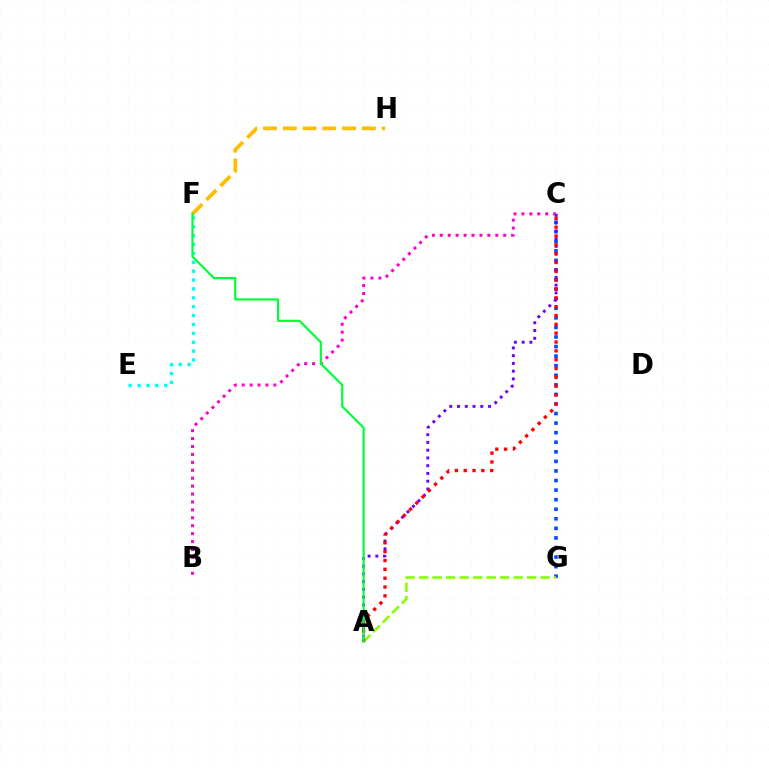{('E', 'F'): [{'color': '#00fff6', 'line_style': 'dotted', 'thickness': 2.41}], ('C', 'G'): [{'color': '#004bff', 'line_style': 'dotted', 'thickness': 2.6}], ('B', 'C'): [{'color': '#ff00cf', 'line_style': 'dotted', 'thickness': 2.15}], ('A', 'G'): [{'color': '#84ff00', 'line_style': 'dashed', 'thickness': 1.83}], ('A', 'C'): [{'color': '#7200ff', 'line_style': 'dotted', 'thickness': 2.11}, {'color': '#ff0000', 'line_style': 'dotted', 'thickness': 2.4}], ('F', 'H'): [{'color': '#ffbd00', 'line_style': 'dashed', 'thickness': 2.68}], ('A', 'F'): [{'color': '#00ff39', 'line_style': 'solid', 'thickness': 1.57}]}